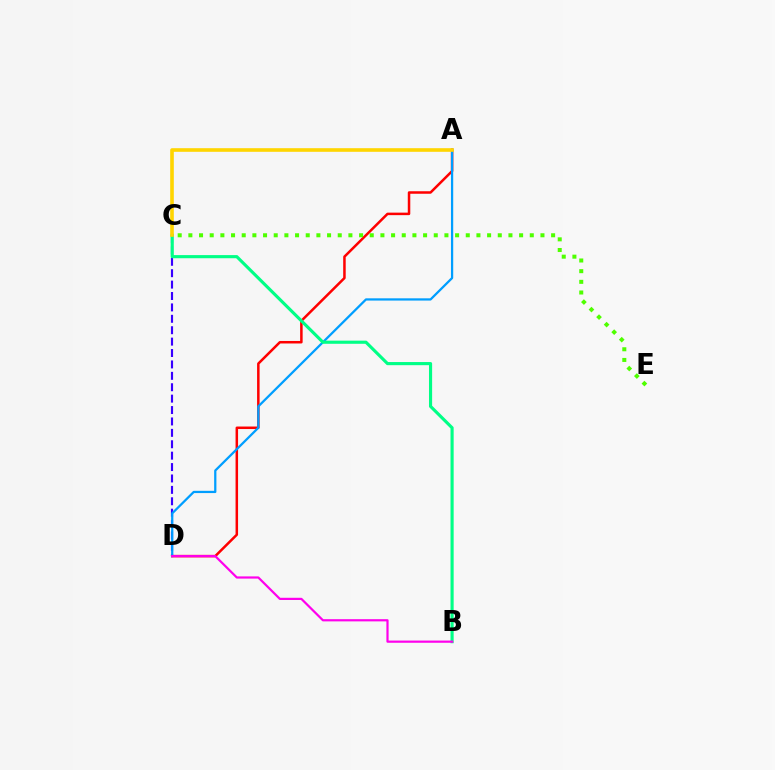{('C', 'D'): [{'color': '#3700ff', 'line_style': 'dashed', 'thickness': 1.55}], ('A', 'D'): [{'color': '#ff0000', 'line_style': 'solid', 'thickness': 1.81}, {'color': '#009eff', 'line_style': 'solid', 'thickness': 1.62}], ('B', 'C'): [{'color': '#00ff86', 'line_style': 'solid', 'thickness': 2.26}], ('C', 'E'): [{'color': '#4fff00', 'line_style': 'dotted', 'thickness': 2.9}], ('A', 'C'): [{'color': '#ffd500', 'line_style': 'solid', 'thickness': 2.6}], ('B', 'D'): [{'color': '#ff00ed', 'line_style': 'solid', 'thickness': 1.59}]}